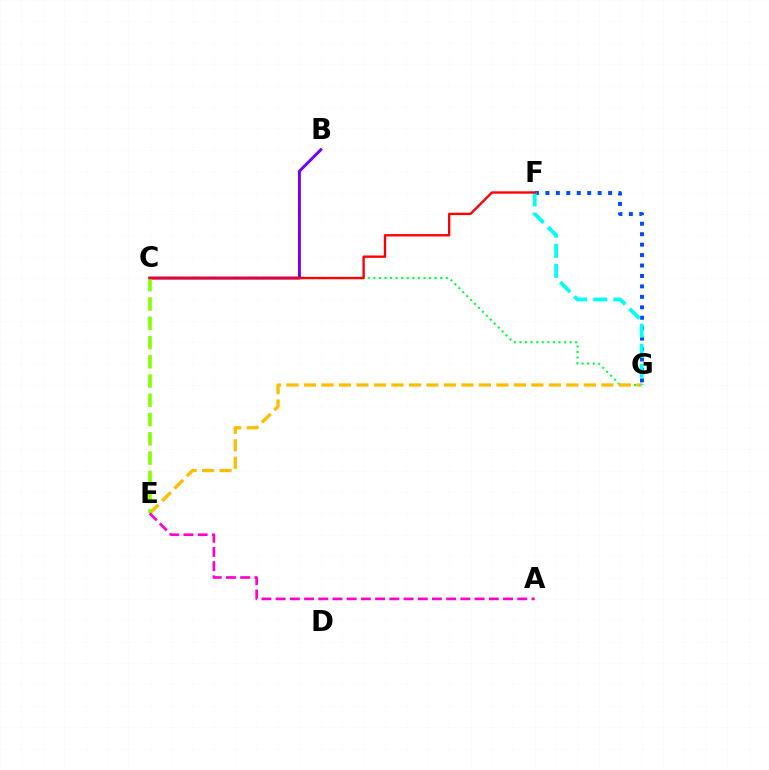{('C', 'G'): [{'color': '#00ff39', 'line_style': 'dotted', 'thickness': 1.51}], ('E', 'G'): [{'color': '#ffbd00', 'line_style': 'dashed', 'thickness': 2.38}], ('F', 'G'): [{'color': '#004bff', 'line_style': 'dotted', 'thickness': 2.84}, {'color': '#00fff6', 'line_style': 'dashed', 'thickness': 2.72}], ('B', 'C'): [{'color': '#7200ff', 'line_style': 'solid', 'thickness': 2.11}], ('C', 'E'): [{'color': '#84ff00', 'line_style': 'dashed', 'thickness': 2.62}], ('A', 'E'): [{'color': '#ff00cf', 'line_style': 'dashed', 'thickness': 1.93}], ('C', 'F'): [{'color': '#ff0000', 'line_style': 'solid', 'thickness': 1.7}]}